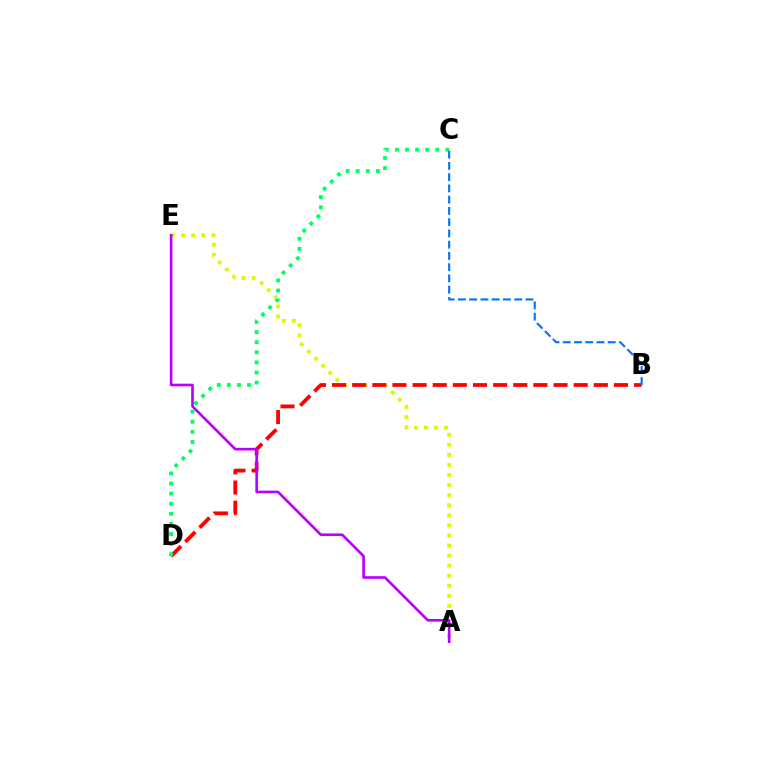{('A', 'E'): [{'color': '#d1ff00', 'line_style': 'dotted', 'thickness': 2.74}, {'color': '#b900ff', 'line_style': 'solid', 'thickness': 1.9}], ('B', 'D'): [{'color': '#ff0000', 'line_style': 'dashed', 'thickness': 2.74}], ('C', 'D'): [{'color': '#00ff5c', 'line_style': 'dotted', 'thickness': 2.74}], ('B', 'C'): [{'color': '#0074ff', 'line_style': 'dashed', 'thickness': 1.53}]}